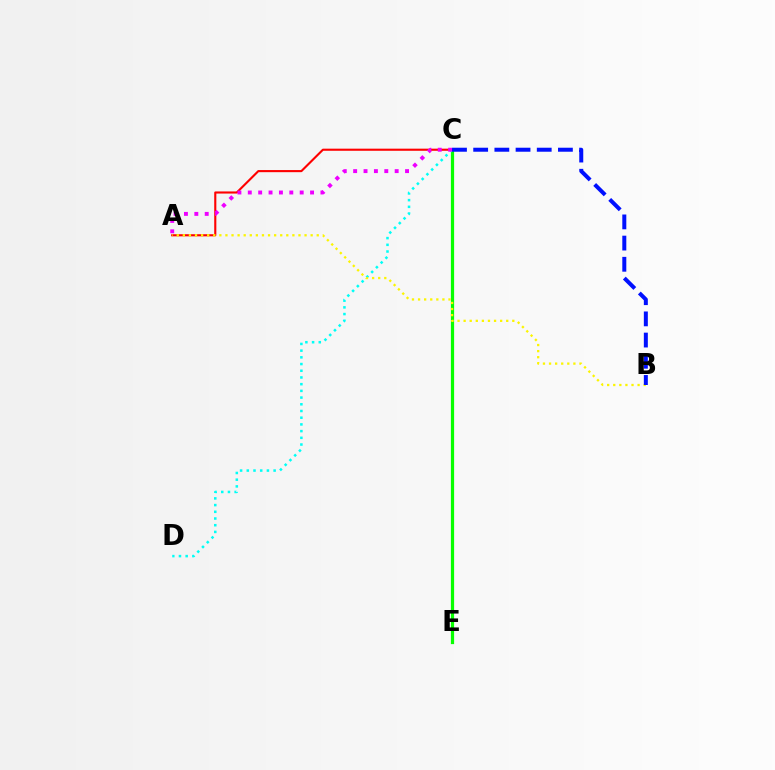{('C', 'E'): [{'color': '#08ff00', 'line_style': 'solid', 'thickness': 2.32}], ('C', 'D'): [{'color': '#00fff6', 'line_style': 'dotted', 'thickness': 1.82}], ('A', 'C'): [{'color': '#ff0000', 'line_style': 'solid', 'thickness': 1.52}, {'color': '#ee00ff', 'line_style': 'dotted', 'thickness': 2.82}], ('A', 'B'): [{'color': '#fcf500', 'line_style': 'dotted', 'thickness': 1.65}], ('B', 'C'): [{'color': '#0010ff', 'line_style': 'dashed', 'thickness': 2.88}]}